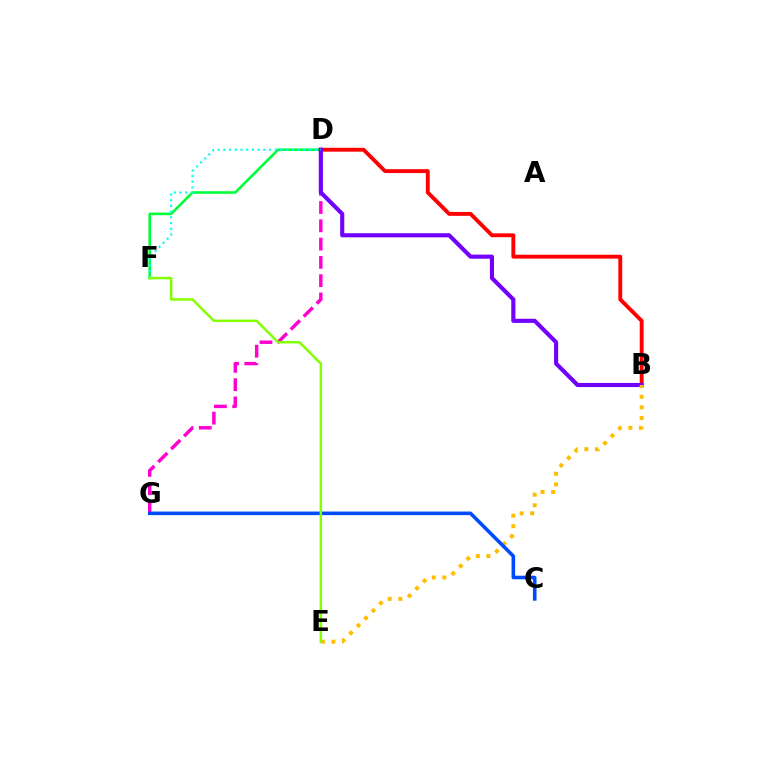{('D', 'F'): [{'color': '#00ff39', 'line_style': 'solid', 'thickness': 1.87}, {'color': '#00fff6', 'line_style': 'dotted', 'thickness': 1.55}], ('D', 'G'): [{'color': '#ff00cf', 'line_style': 'dashed', 'thickness': 2.48}], ('B', 'D'): [{'color': '#ff0000', 'line_style': 'solid', 'thickness': 2.8}, {'color': '#7200ff', 'line_style': 'solid', 'thickness': 2.96}], ('B', 'E'): [{'color': '#ffbd00', 'line_style': 'dotted', 'thickness': 2.87}], ('C', 'G'): [{'color': '#004bff', 'line_style': 'solid', 'thickness': 2.58}], ('E', 'F'): [{'color': '#84ff00', 'line_style': 'solid', 'thickness': 1.79}]}